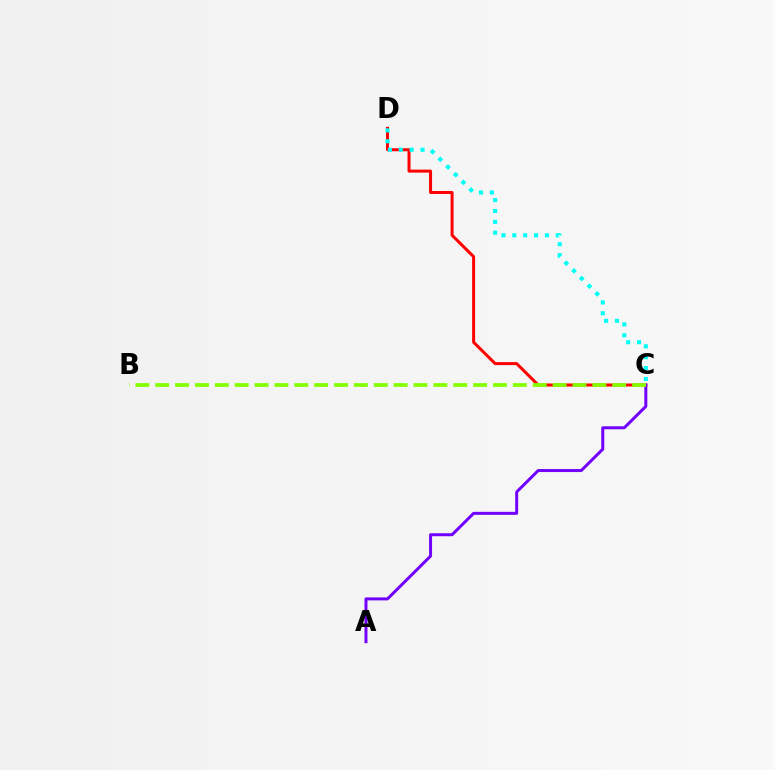{('C', 'D'): [{'color': '#ff0000', 'line_style': 'solid', 'thickness': 2.16}, {'color': '#00fff6', 'line_style': 'dotted', 'thickness': 2.95}], ('A', 'C'): [{'color': '#7200ff', 'line_style': 'solid', 'thickness': 2.15}], ('B', 'C'): [{'color': '#84ff00', 'line_style': 'dashed', 'thickness': 2.7}]}